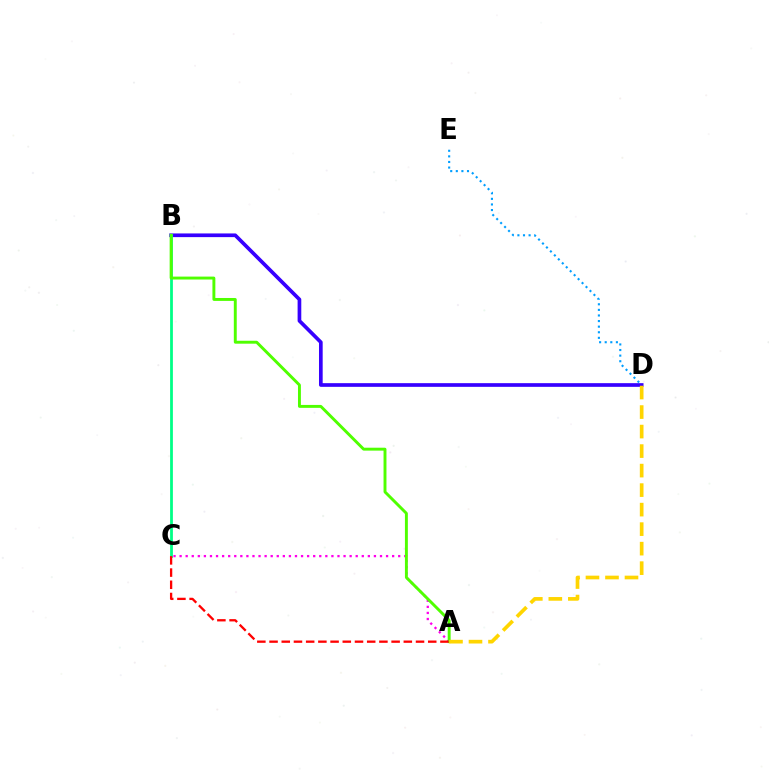{('D', 'E'): [{'color': '#009eff', 'line_style': 'dotted', 'thickness': 1.52}], ('B', 'D'): [{'color': '#3700ff', 'line_style': 'solid', 'thickness': 2.65}], ('B', 'C'): [{'color': '#00ff86', 'line_style': 'solid', 'thickness': 2.0}], ('A', 'C'): [{'color': '#ff00ed', 'line_style': 'dotted', 'thickness': 1.65}, {'color': '#ff0000', 'line_style': 'dashed', 'thickness': 1.66}], ('A', 'B'): [{'color': '#4fff00', 'line_style': 'solid', 'thickness': 2.1}], ('A', 'D'): [{'color': '#ffd500', 'line_style': 'dashed', 'thickness': 2.65}]}